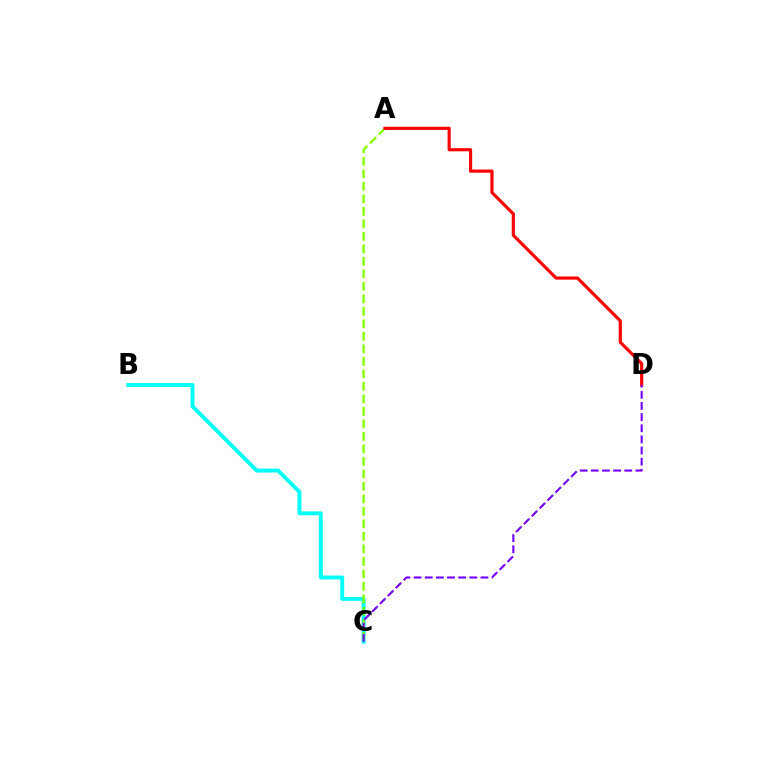{('B', 'C'): [{'color': '#00fff6', 'line_style': 'solid', 'thickness': 2.82}], ('A', 'C'): [{'color': '#84ff00', 'line_style': 'dashed', 'thickness': 1.7}], ('A', 'D'): [{'color': '#ff0000', 'line_style': 'solid', 'thickness': 2.28}], ('C', 'D'): [{'color': '#7200ff', 'line_style': 'dashed', 'thickness': 1.51}]}